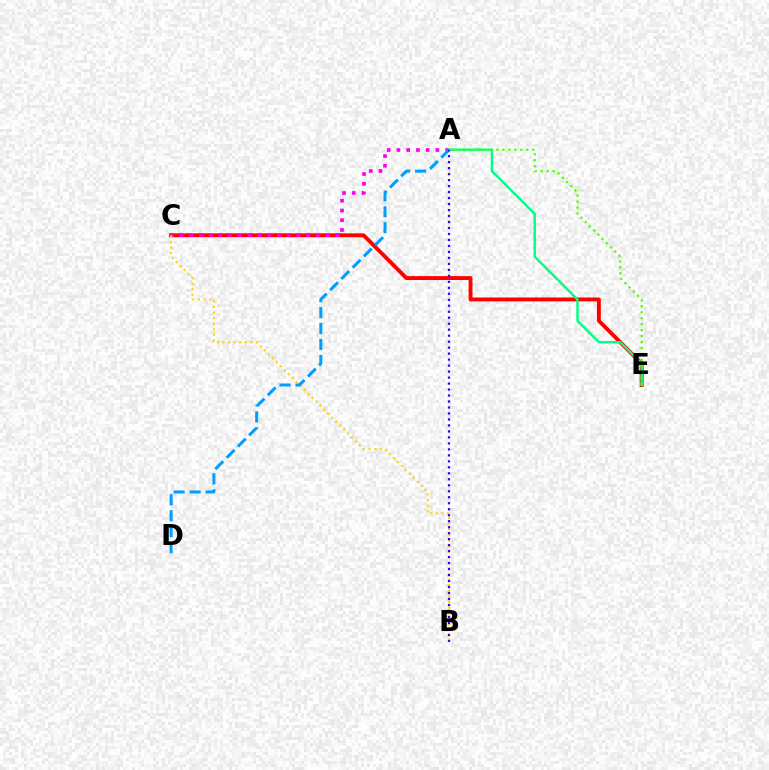{('C', 'E'): [{'color': '#ff0000', 'line_style': 'solid', 'thickness': 2.8}], ('A', 'C'): [{'color': '#ff00ed', 'line_style': 'dotted', 'thickness': 2.65}], ('B', 'C'): [{'color': '#ffd500', 'line_style': 'dotted', 'thickness': 1.52}], ('A', 'E'): [{'color': '#00ff86', 'line_style': 'solid', 'thickness': 1.74}, {'color': '#4fff00', 'line_style': 'dotted', 'thickness': 1.62}], ('A', 'D'): [{'color': '#009eff', 'line_style': 'dashed', 'thickness': 2.16}], ('A', 'B'): [{'color': '#3700ff', 'line_style': 'dotted', 'thickness': 1.63}]}